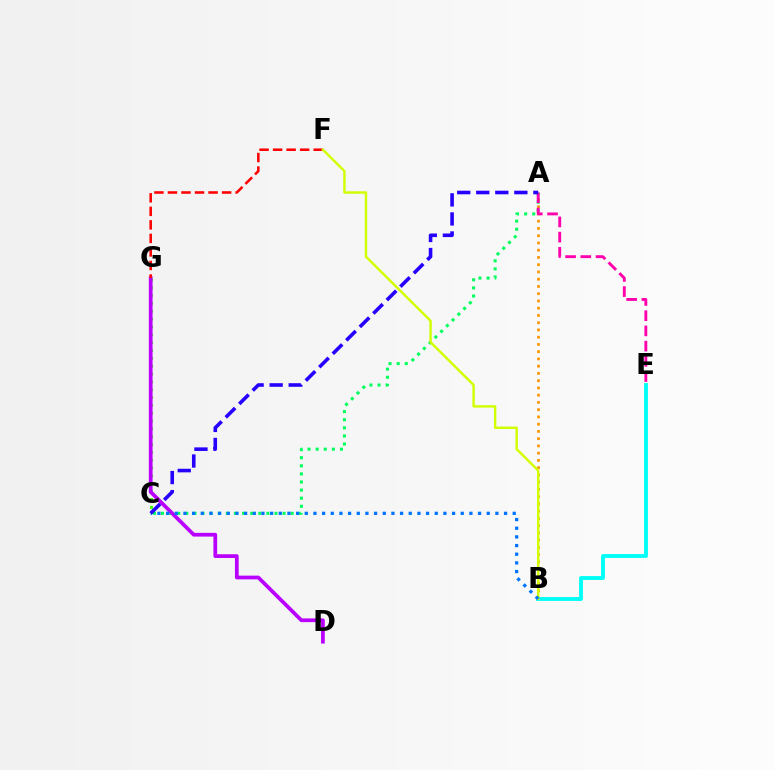{('A', 'C'): [{'color': '#00ff5c', 'line_style': 'dotted', 'thickness': 2.2}, {'color': '#2500ff', 'line_style': 'dashed', 'thickness': 2.59}], ('C', 'G'): [{'color': '#3dff00', 'line_style': 'dotted', 'thickness': 2.13}], ('A', 'B'): [{'color': '#ff9400', 'line_style': 'dotted', 'thickness': 1.97}], ('B', 'E'): [{'color': '#00fff6', 'line_style': 'solid', 'thickness': 2.78}], ('A', 'E'): [{'color': '#ff00ac', 'line_style': 'dashed', 'thickness': 2.07}], ('D', 'G'): [{'color': '#b900ff', 'line_style': 'solid', 'thickness': 2.69}], ('F', 'G'): [{'color': '#ff0000', 'line_style': 'dashed', 'thickness': 1.84}], ('B', 'F'): [{'color': '#d1ff00', 'line_style': 'solid', 'thickness': 1.74}], ('B', 'C'): [{'color': '#0074ff', 'line_style': 'dotted', 'thickness': 2.35}]}